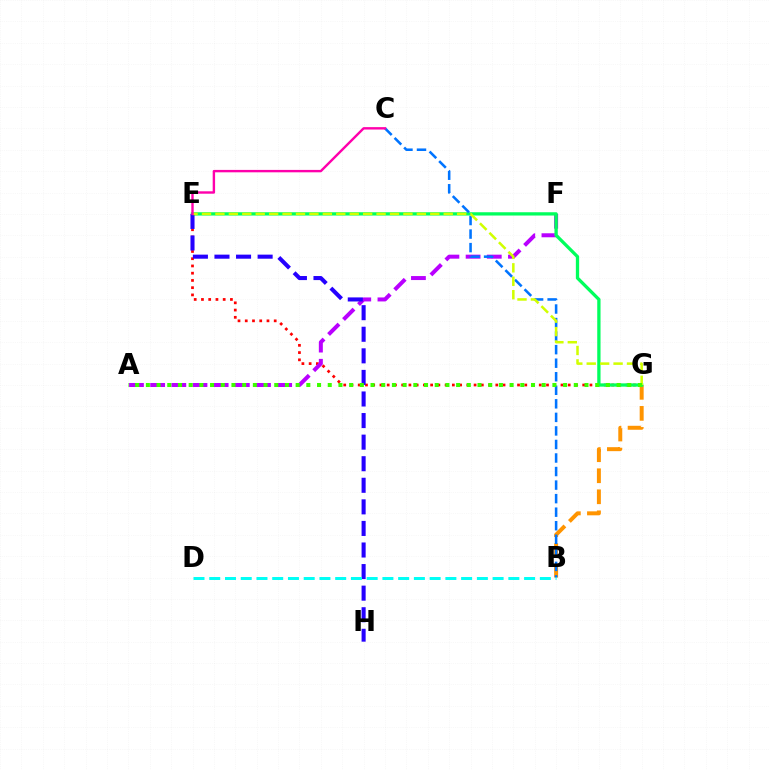{('B', 'G'): [{'color': '#ff9400', 'line_style': 'dashed', 'thickness': 2.86}], ('E', 'G'): [{'color': '#ff0000', 'line_style': 'dotted', 'thickness': 1.97}, {'color': '#00ff5c', 'line_style': 'solid', 'thickness': 2.37}, {'color': '#d1ff00', 'line_style': 'dashed', 'thickness': 1.82}], ('A', 'F'): [{'color': '#b900ff', 'line_style': 'dashed', 'thickness': 2.88}], ('B', 'C'): [{'color': '#0074ff', 'line_style': 'dashed', 'thickness': 1.84}], ('E', 'H'): [{'color': '#2500ff', 'line_style': 'dashed', 'thickness': 2.93}], ('B', 'D'): [{'color': '#00fff6', 'line_style': 'dashed', 'thickness': 2.14}], ('A', 'G'): [{'color': '#3dff00', 'line_style': 'dotted', 'thickness': 2.91}], ('C', 'E'): [{'color': '#ff00ac', 'line_style': 'solid', 'thickness': 1.73}]}